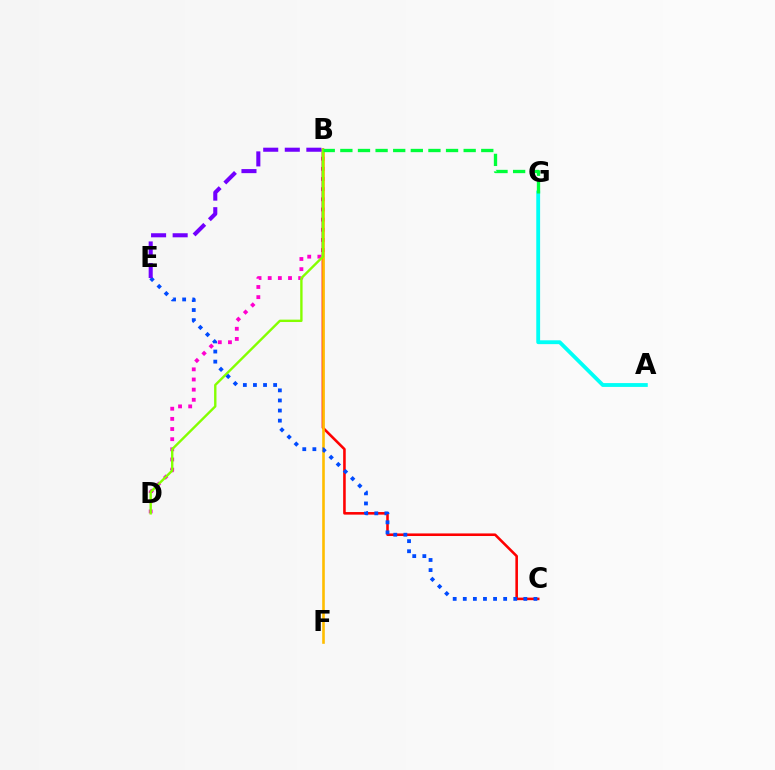{('B', 'D'): [{'color': '#ff00cf', 'line_style': 'dotted', 'thickness': 2.76}, {'color': '#84ff00', 'line_style': 'solid', 'thickness': 1.72}], ('B', 'C'): [{'color': '#ff0000', 'line_style': 'solid', 'thickness': 1.86}], ('B', 'F'): [{'color': '#ffbd00', 'line_style': 'solid', 'thickness': 1.89}], ('C', 'E'): [{'color': '#004bff', 'line_style': 'dotted', 'thickness': 2.74}], ('A', 'G'): [{'color': '#00fff6', 'line_style': 'solid', 'thickness': 2.76}], ('B', 'G'): [{'color': '#00ff39', 'line_style': 'dashed', 'thickness': 2.39}], ('B', 'E'): [{'color': '#7200ff', 'line_style': 'dashed', 'thickness': 2.93}]}